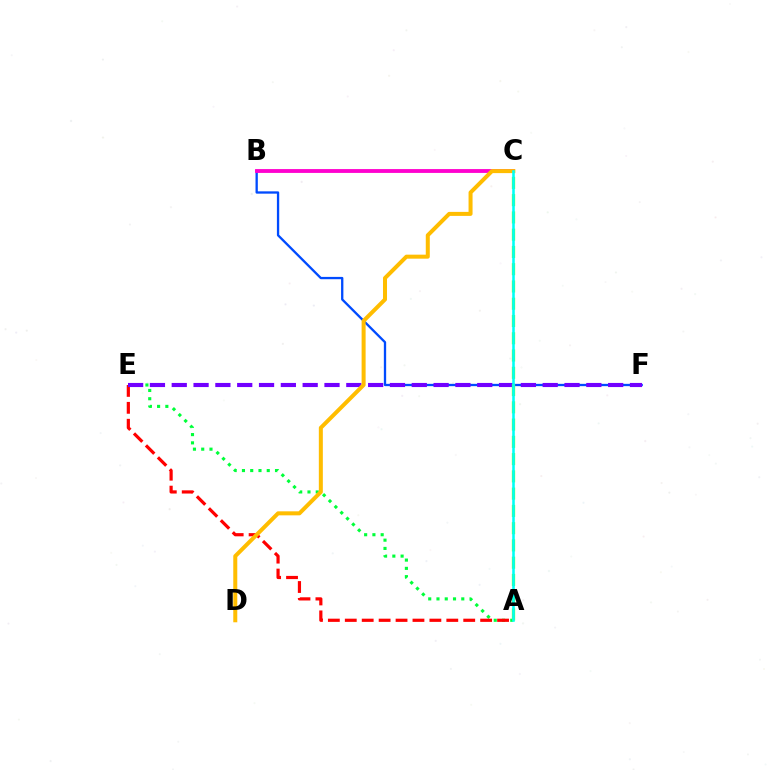{('B', 'F'): [{'color': '#004bff', 'line_style': 'solid', 'thickness': 1.67}], ('A', 'E'): [{'color': '#00ff39', 'line_style': 'dotted', 'thickness': 2.25}, {'color': '#ff0000', 'line_style': 'dashed', 'thickness': 2.3}], ('B', 'C'): [{'color': '#ff00cf', 'line_style': 'solid', 'thickness': 2.76}], ('E', 'F'): [{'color': '#7200ff', 'line_style': 'dashed', 'thickness': 2.96}], ('C', 'D'): [{'color': '#ffbd00', 'line_style': 'solid', 'thickness': 2.89}], ('A', 'C'): [{'color': '#84ff00', 'line_style': 'dashed', 'thickness': 2.35}, {'color': '#00fff6', 'line_style': 'solid', 'thickness': 1.85}]}